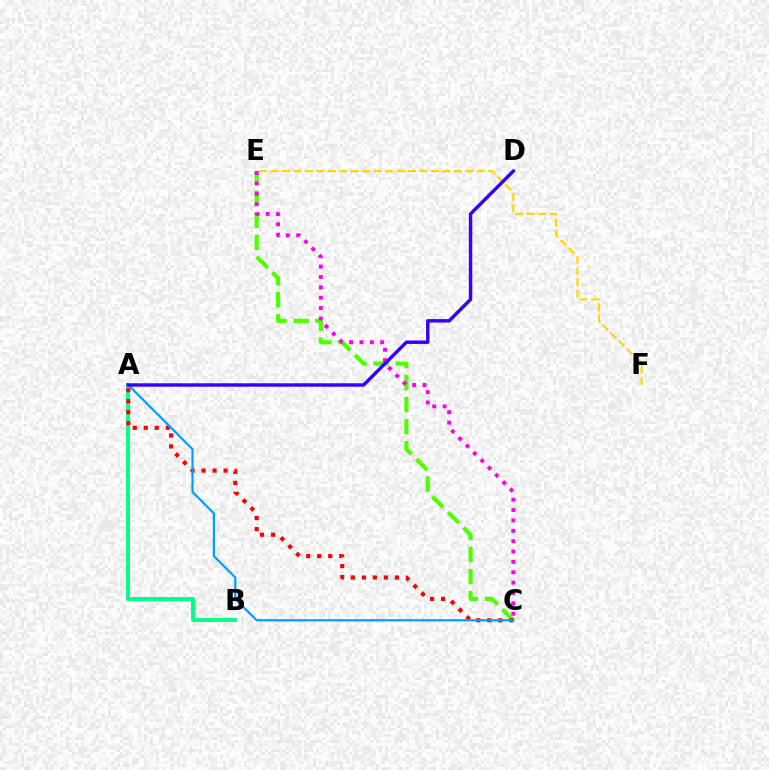{('C', 'E'): [{'color': '#4fff00', 'line_style': 'dashed', 'thickness': 3.0}, {'color': '#ff00ed', 'line_style': 'dotted', 'thickness': 2.82}], ('A', 'B'): [{'color': '#00ff86', 'line_style': 'solid', 'thickness': 2.8}], ('A', 'C'): [{'color': '#ff0000', 'line_style': 'dotted', 'thickness': 2.99}, {'color': '#009eff', 'line_style': 'solid', 'thickness': 1.58}], ('E', 'F'): [{'color': '#ffd500', 'line_style': 'dashed', 'thickness': 1.56}], ('A', 'D'): [{'color': '#3700ff', 'line_style': 'solid', 'thickness': 2.48}]}